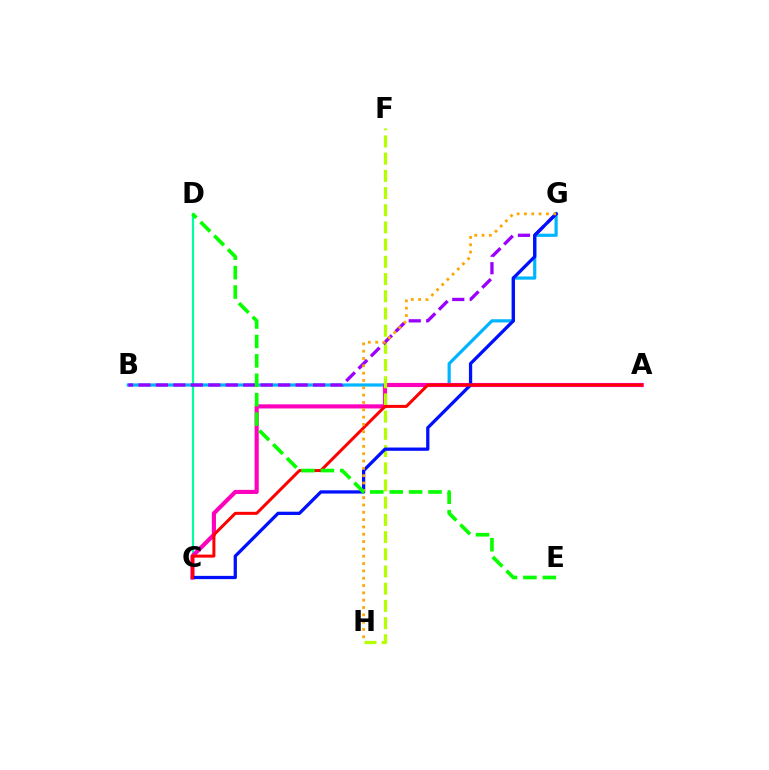{('C', 'D'): [{'color': '#00ff9d', 'line_style': 'solid', 'thickness': 1.56}], ('B', 'G'): [{'color': '#00b5ff', 'line_style': 'solid', 'thickness': 2.31}, {'color': '#9b00ff', 'line_style': 'dashed', 'thickness': 2.37}], ('A', 'C'): [{'color': '#ff00bd', 'line_style': 'solid', 'thickness': 2.98}, {'color': '#ff0000', 'line_style': 'solid', 'thickness': 2.18}], ('F', 'H'): [{'color': '#b3ff00', 'line_style': 'dashed', 'thickness': 2.34}], ('C', 'G'): [{'color': '#0010ff', 'line_style': 'solid', 'thickness': 2.35}], ('G', 'H'): [{'color': '#ffa500', 'line_style': 'dotted', 'thickness': 1.99}], ('D', 'E'): [{'color': '#08ff00', 'line_style': 'dashed', 'thickness': 2.64}]}